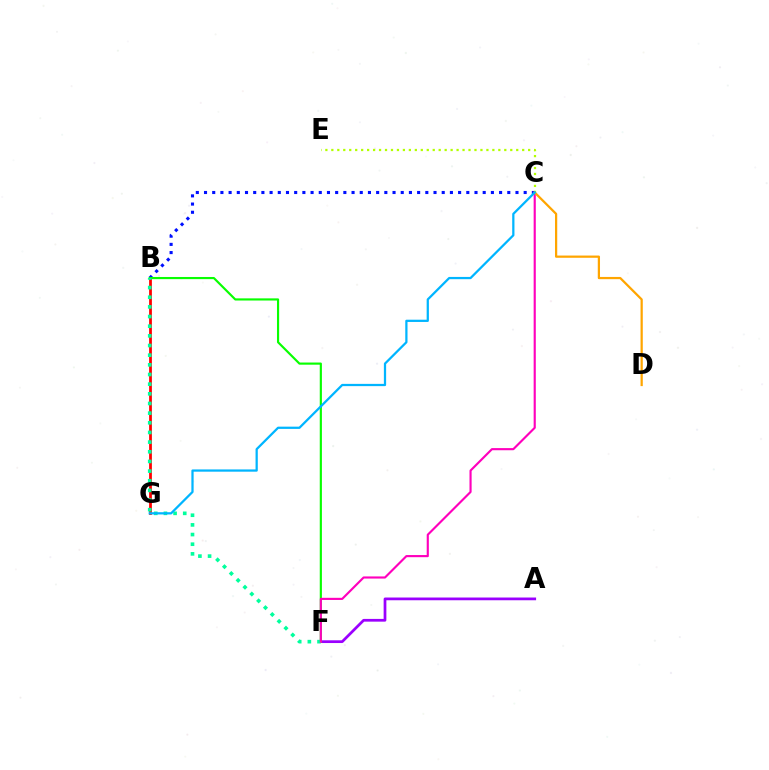{('B', 'C'): [{'color': '#0010ff', 'line_style': 'dotted', 'thickness': 2.23}], ('B', 'G'): [{'color': '#ff0000', 'line_style': 'solid', 'thickness': 1.99}], ('A', 'F'): [{'color': '#9b00ff', 'line_style': 'solid', 'thickness': 1.97}], ('B', 'F'): [{'color': '#08ff00', 'line_style': 'solid', 'thickness': 1.56}, {'color': '#00ff9d', 'line_style': 'dotted', 'thickness': 2.62}], ('C', 'F'): [{'color': '#ff00bd', 'line_style': 'solid', 'thickness': 1.54}], ('C', 'E'): [{'color': '#b3ff00', 'line_style': 'dotted', 'thickness': 1.62}], ('C', 'D'): [{'color': '#ffa500', 'line_style': 'solid', 'thickness': 1.61}], ('C', 'G'): [{'color': '#00b5ff', 'line_style': 'solid', 'thickness': 1.62}]}